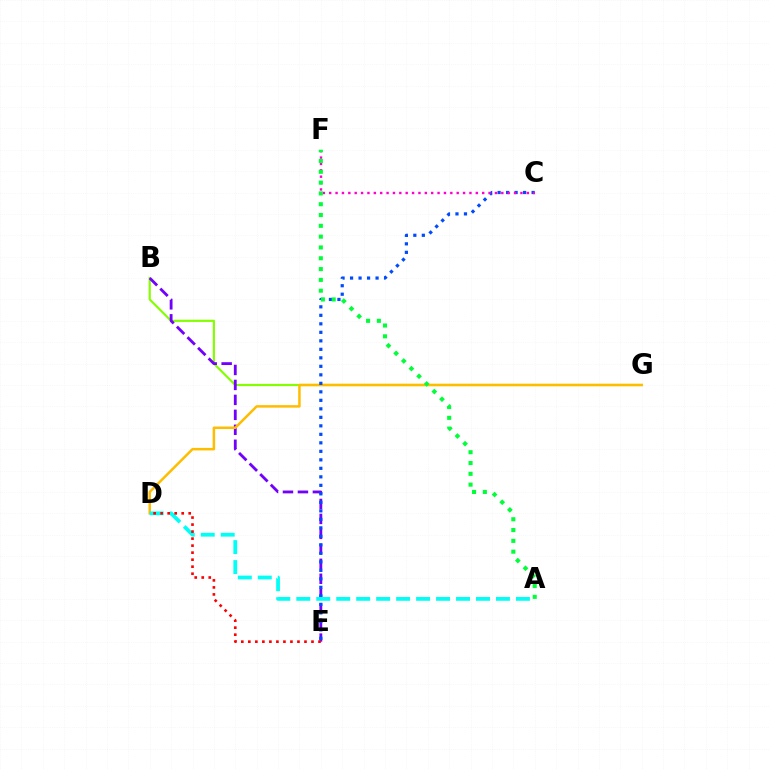{('B', 'G'): [{'color': '#84ff00', 'line_style': 'solid', 'thickness': 1.56}], ('B', 'E'): [{'color': '#7200ff', 'line_style': 'dashed', 'thickness': 2.03}], ('D', 'G'): [{'color': '#ffbd00', 'line_style': 'solid', 'thickness': 1.8}], ('C', 'E'): [{'color': '#004bff', 'line_style': 'dotted', 'thickness': 2.31}], ('A', 'D'): [{'color': '#00fff6', 'line_style': 'dashed', 'thickness': 2.71}], ('C', 'F'): [{'color': '#ff00cf', 'line_style': 'dotted', 'thickness': 1.73}], ('D', 'E'): [{'color': '#ff0000', 'line_style': 'dotted', 'thickness': 1.91}], ('A', 'F'): [{'color': '#00ff39', 'line_style': 'dotted', 'thickness': 2.94}]}